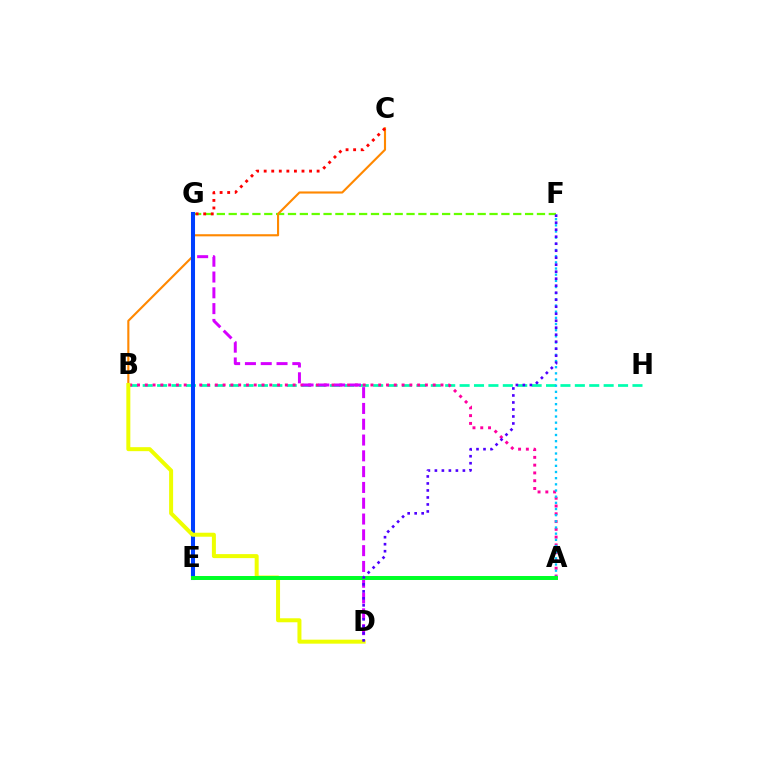{('F', 'G'): [{'color': '#66ff00', 'line_style': 'dashed', 'thickness': 1.61}], ('B', 'H'): [{'color': '#00ffaf', 'line_style': 'dashed', 'thickness': 1.96}], ('A', 'B'): [{'color': '#ff00a0', 'line_style': 'dotted', 'thickness': 2.11}], ('D', 'G'): [{'color': '#d600ff', 'line_style': 'dashed', 'thickness': 2.15}], ('B', 'C'): [{'color': '#ff8800', 'line_style': 'solid', 'thickness': 1.53}], ('C', 'G'): [{'color': '#ff0000', 'line_style': 'dotted', 'thickness': 2.05}], ('E', 'G'): [{'color': '#003fff', 'line_style': 'solid', 'thickness': 2.91}], ('B', 'D'): [{'color': '#eeff00', 'line_style': 'solid', 'thickness': 2.88}], ('A', 'F'): [{'color': '#00c7ff', 'line_style': 'dotted', 'thickness': 1.68}], ('A', 'E'): [{'color': '#00ff27', 'line_style': 'solid', 'thickness': 2.86}], ('D', 'F'): [{'color': '#4f00ff', 'line_style': 'dotted', 'thickness': 1.9}]}